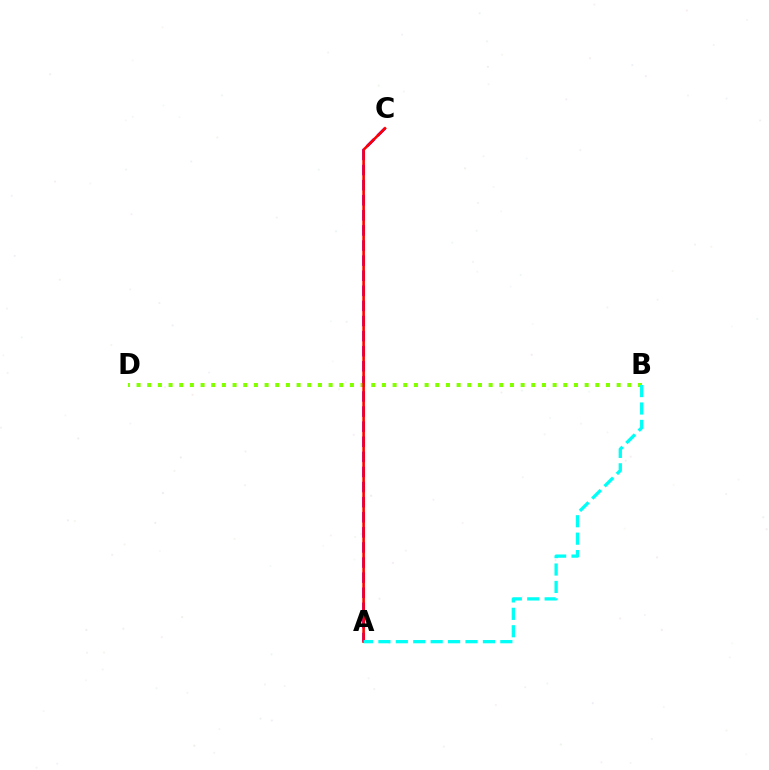{('A', 'C'): [{'color': '#7200ff', 'line_style': 'dashed', 'thickness': 2.05}, {'color': '#ff0000', 'line_style': 'solid', 'thickness': 1.87}], ('B', 'D'): [{'color': '#84ff00', 'line_style': 'dotted', 'thickness': 2.9}], ('A', 'B'): [{'color': '#00fff6', 'line_style': 'dashed', 'thickness': 2.37}]}